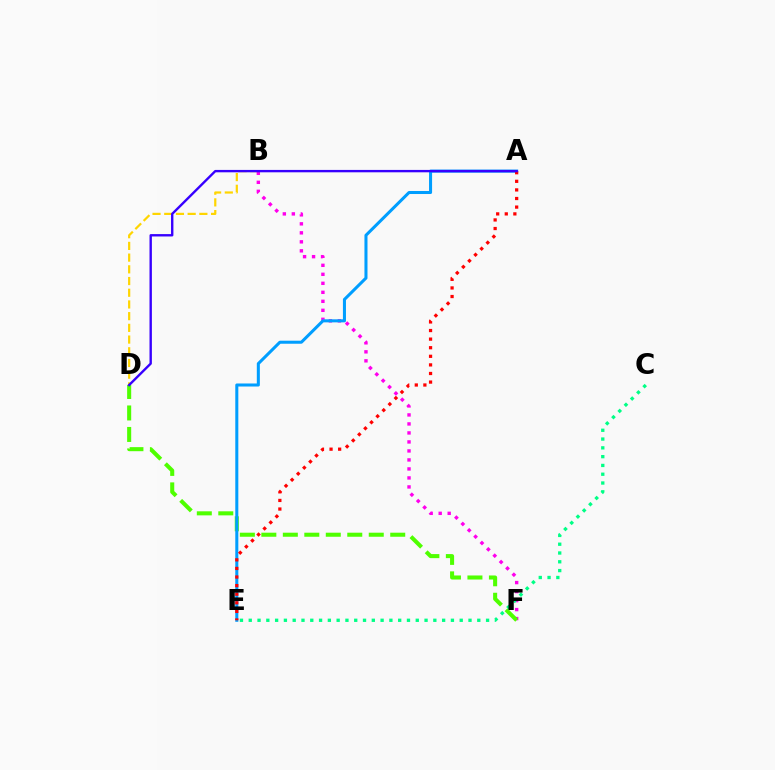{('B', 'D'): [{'color': '#ffd500', 'line_style': 'dashed', 'thickness': 1.59}], ('B', 'F'): [{'color': '#ff00ed', 'line_style': 'dotted', 'thickness': 2.45}], ('D', 'F'): [{'color': '#4fff00', 'line_style': 'dashed', 'thickness': 2.92}], ('A', 'E'): [{'color': '#009eff', 'line_style': 'solid', 'thickness': 2.19}, {'color': '#ff0000', 'line_style': 'dotted', 'thickness': 2.33}], ('A', 'D'): [{'color': '#3700ff', 'line_style': 'solid', 'thickness': 1.71}], ('C', 'E'): [{'color': '#00ff86', 'line_style': 'dotted', 'thickness': 2.39}]}